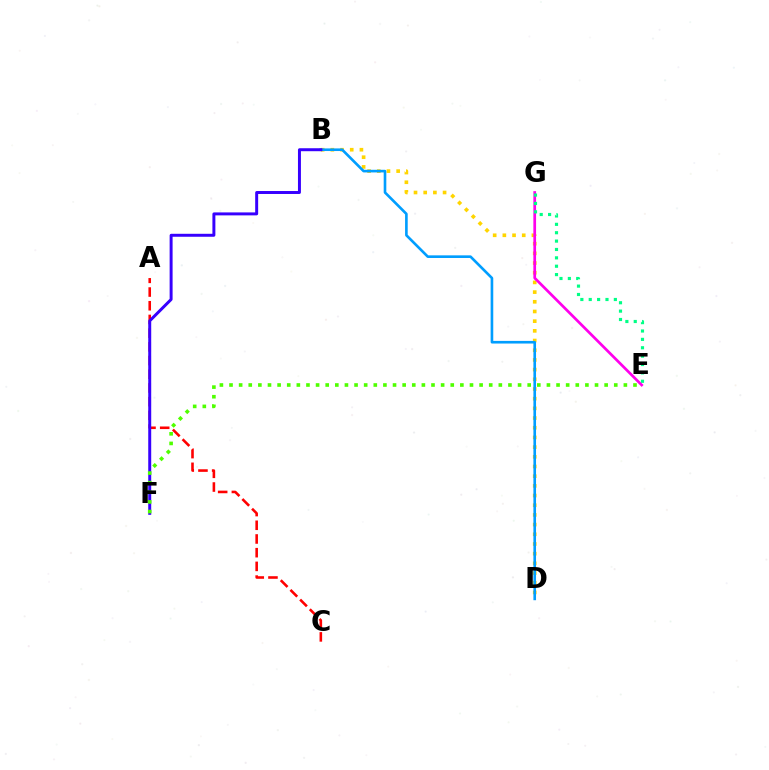{('B', 'D'): [{'color': '#ffd500', 'line_style': 'dotted', 'thickness': 2.63}, {'color': '#009eff', 'line_style': 'solid', 'thickness': 1.9}], ('E', 'G'): [{'color': '#ff00ed', 'line_style': 'solid', 'thickness': 1.95}, {'color': '#00ff86', 'line_style': 'dotted', 'thickness': 2.28}], ('A', 'C'): [{'color': '#ff0000', 'line_style': 'dashed', 'thickness': 1.86}], ('B', 'F'): [{'color': '#3700ff', 'line_style': 'solid', 'thickness': 2.14}], ('E', 'F'): [{'color': '#4fff00', 'line_style': 'dotted', 'thickness': 2.61}]}